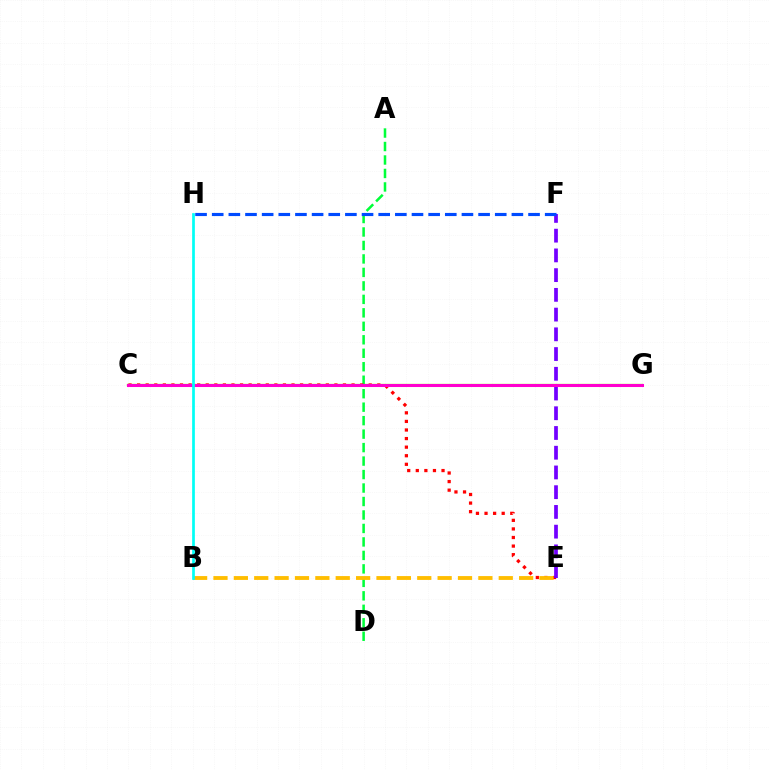{('C', 'G'): [{'color': '#84ff00', 'line_style': 'solid', 'thickness': 1.65}, {'color': '#ff00cf', 'line_style': 'solid', 'thickness': 2.2}], ('A', 'D'): [{'color': '#00ff39', 'line_style': 'dashed', 'thickness': 1.83}], ('C', 'E'): [{'color': '#ff0000', 'line_style': 'dotted', 'thickness': 2.33}], ('B', 'E'): [{'color': '#ffbd00', 'line_style': 'dashed', 'thickness': 2.77}], ('E', 'F'): [{'color': '#7200ff', 'line_style': 'dashed', 'thickness': 2.68}], ('F', 'H'): [{'color': '#004bff', 'line_style': 'dashed', 'thickness': 2.26}], ('B', 'H'): [{'color': '#00fff6', 'line_style': 'solid', 'thickness': 1.95}]}